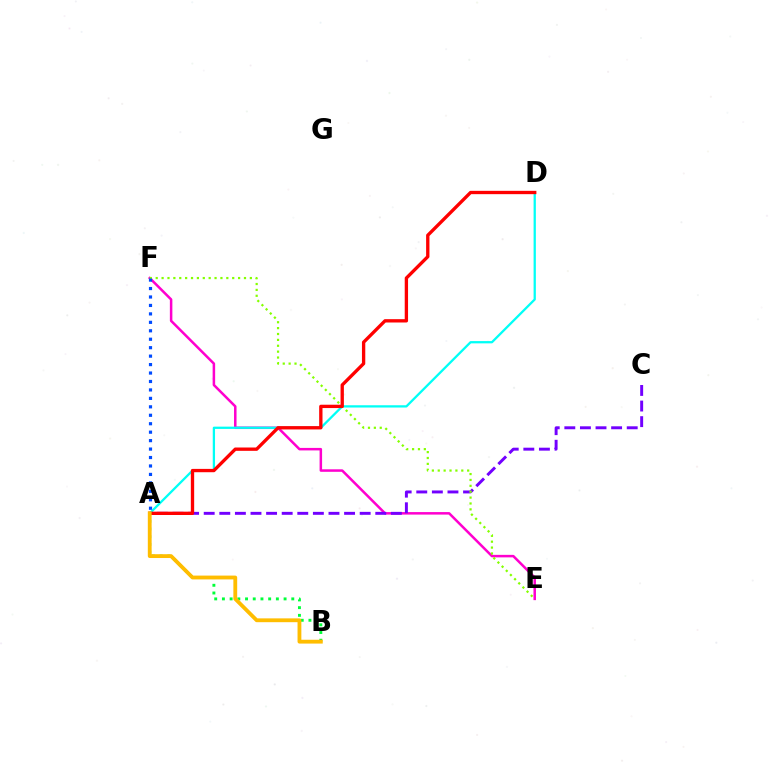{('E', 'F'): [{'color': '#ff00cf', 'line_style': 'solid', 'thickness': 1.81}, {'color': '#84ff00', 'line_style': 'dotted', 'thickness': 1.6}], ('A', 'C'): [{'color': '#7200ff', 'line_style': 'dashed', 'thickness': 2.12}], ('A', 'D'): [{'color': '#00fff6', 'line_style': 'solid', 'thickness': 1.64}, {'color': '#ff0000', 'line_style': 'solid', 'thickness': 2.4}], ('A', 'B'): [{'color': '#00ff39', 'line_style': 'dotted', 'thickness': 2.09}, {'color': '#ffbd00', 'line_style': 'solid', 'thickness': 2.75}], ('A', 'F'): [{'color': '#004bff', 'line_style': 'dotted', 'thickness': 2.3}]}